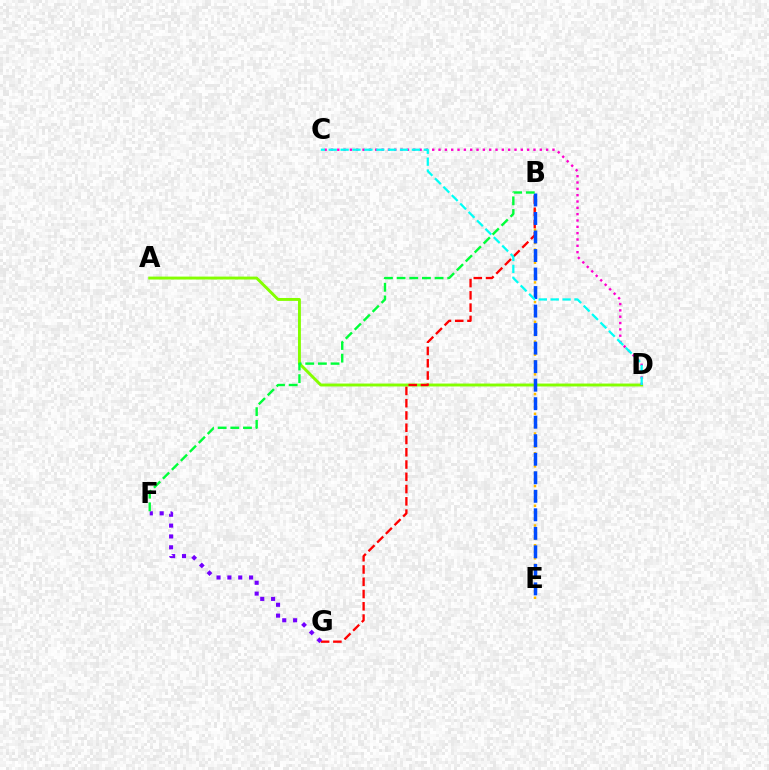{('A', 'D'): [{'color': '#84ff00', 'line_style': 'solid', 'thickness': 2.1}], ('C', 'D'): [{'color': '#ff00cf', 'line_style': 'dotted', 'thickness': 1.72}, {'color': '#00fff6', 'line_style': 'dashed', 'thickness': 1.61}], ('B', 'E'): [{'color': '#ffbd00', 'line_style': 'dotted', 'thickness': 1.79}, {'color': '#004bff', 'line_style': 'dashed', 'thickness': 2.52}], ('B', 'G'): [{'color': '#ff0000', 'line_style': 'dashed', 'thickness': 1.67}], ('F', 'G'): [{'color': '#7200ff', 'line_style': 'dotted', 'thickness': 2.95}], ('B', 'F'): [{'color': '#00ff39', 'line_style': 'dashed', 'thickness': 1.72}]}